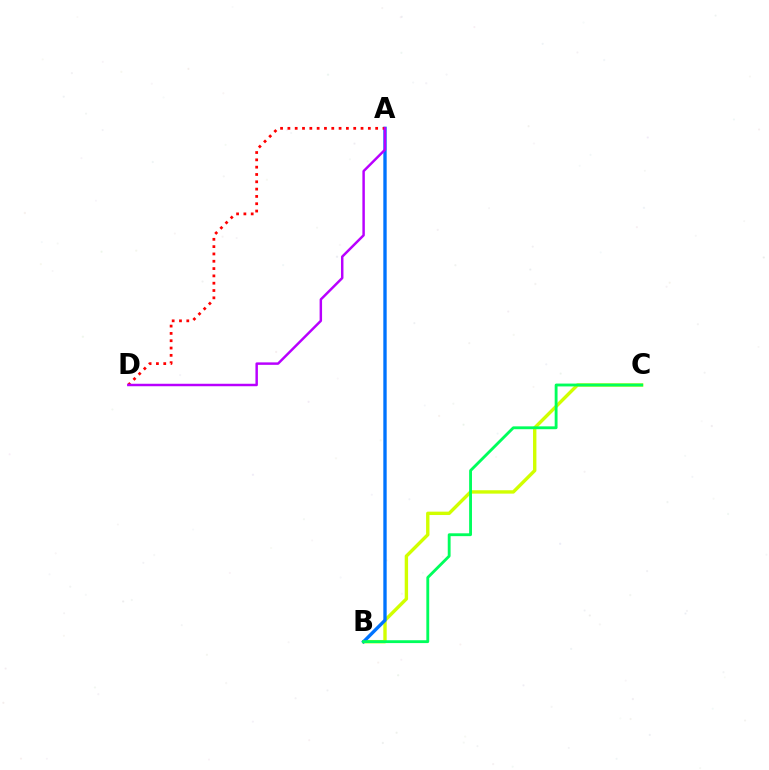{('B', 'C'): [{'color': '#d1ff00', 'line_style': 'solid', 'thickness': 2.43}, {'color': '#00ff5c', 'line_style': 'solid', 'thickness': 2.05}], ('A', 'B'): [{'color': '#0074ff', 'line_style': 'solid', 'thickness': 2.42}], ('A', 'D'): [{'color': '#ff0000', 'line_style': 'dotted', 'thickness': 1.99}, {'color': '#b900ff', 'line_style': 'solid', 'thickness': 1.78}]}